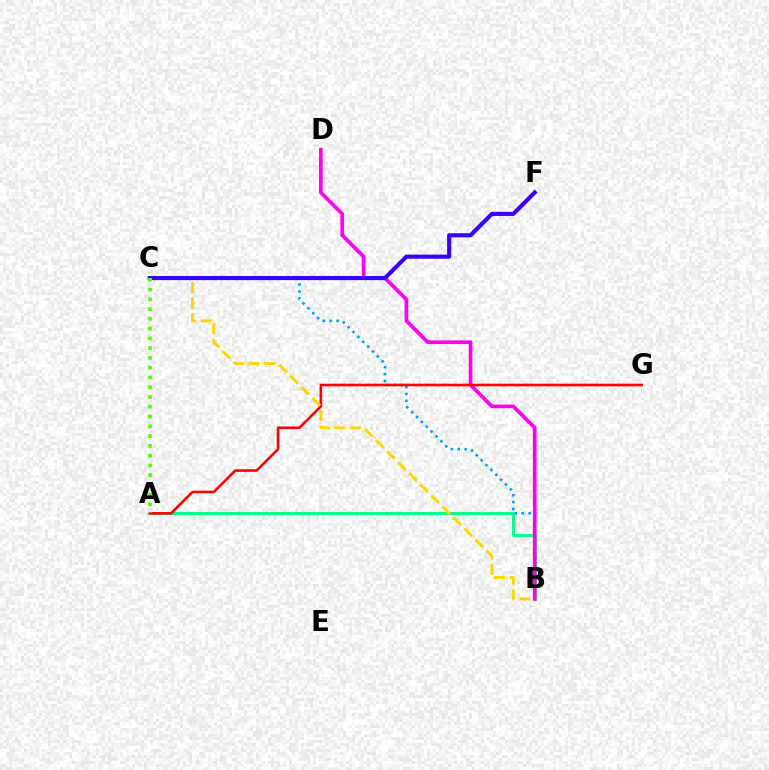{('A', 'B'): [{'color': '#00ff86', 'line_style': 'solid', 'thickness': 2.07}], ('B', 'C'): [{'color': '#009eff', 'line_style': 'dotted', 'thickness': 1.87}, {'color': '#ffd500', 'line_style': 'dashed', 'thickness': 2.12}], ('B', 'D'): [{'color': '#ff00ed', 'line_style': 'solid', 'thickness': 2.68}], ('A', 'G'): [{'color': '#ff0000', 'line_style': 'solid', 'thickness': 1.87}], ('C', 'F'): [{'color': '#3700ff', 'line_style': 'solid', 'thickness': 2.96}], ('A', 'C'): [{'color': '#4fff00', 'line_style': 'dotted', 'thickness': 2.65}]}